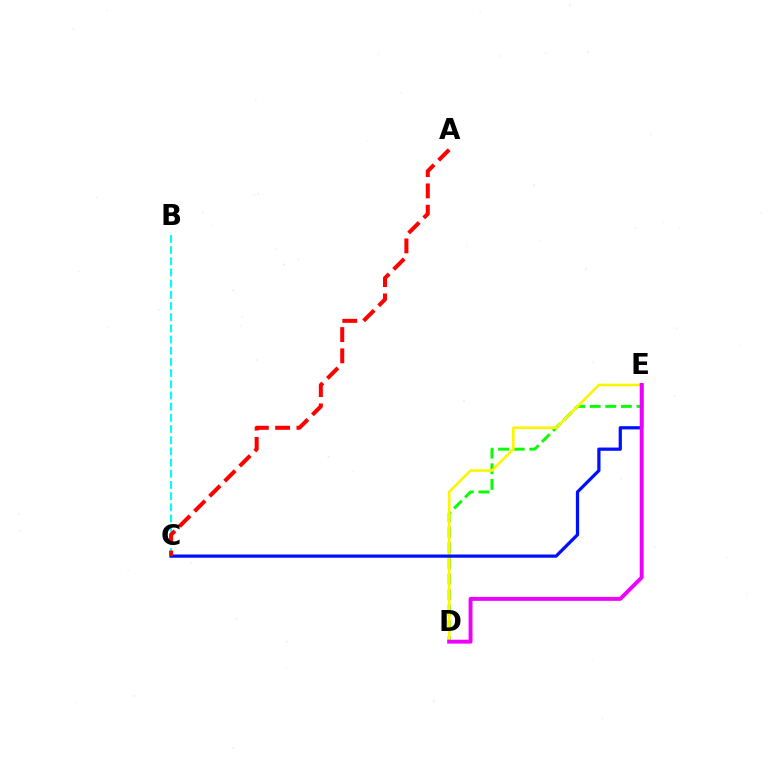{('D', 'E'): [{'color': '#08ff00', 'line_style': 'dashed', 'thickness': 2.12}, {'color': '#fcf500', 'line_style': 'solid', 'thickness': 1.89}, {'color': '#ee00ff', 'line_style': 'solid', 'thickness': 2.81}], ('B', 'C'): [{'color': '#00fff6', 'line_style': 'dashed', 'thickness': 1.52}], ('C', 'E'): [{'color': '#0010ff', 'line_style': 'solid', 'thickness': 2.33}], ('A', 'C'): [{'color': '#ff0000', 'line_style': 'dashed', 'thickness': 2.89}]}